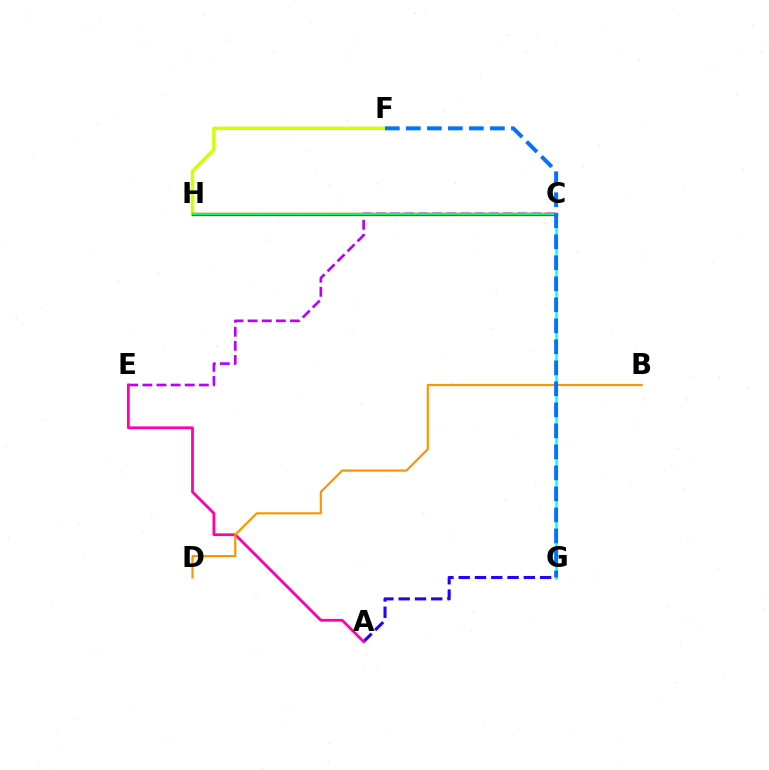{('C', 'G'): [{'color': '#00fff6', 'line_style': 'solid', 'thickness': 1.82}], ('F', 'H'): [{'color': '#d1ff00', 'line_style': 'solid', 'thickness': 2.48}], ('C', 'H'): [{'color': '#3dff00', 'line_style': 'dotted', 'thickness': 2.27}, {'color': '#ff0000', 'line_style': 'solid', 'thickness': 2.37}, {'color': '#00ff5c', 'line_style': 'solid', 'thickness': 1.64}], ('A', 'G'): [{'color': '#2500ff', 'line_style': 'dashed', 'thickness': 2.21}], ('C', 'E'): [{'color': '#b900ff', 'line_style': 'dashed', 'thickness': 1.92}], ('A', 'E'): [{'color': '#ff00ac', 'line_style': 'solid', 'thickness': 1.99}], ('B', 'D'): [{'color': '#ff9400', 'line_style': 'solid', 'thickness': 1.57}], ('F', 'G'): [{'color': '#0074ff', 'line_style': 'dashed', 'thickness': 2.85}]}